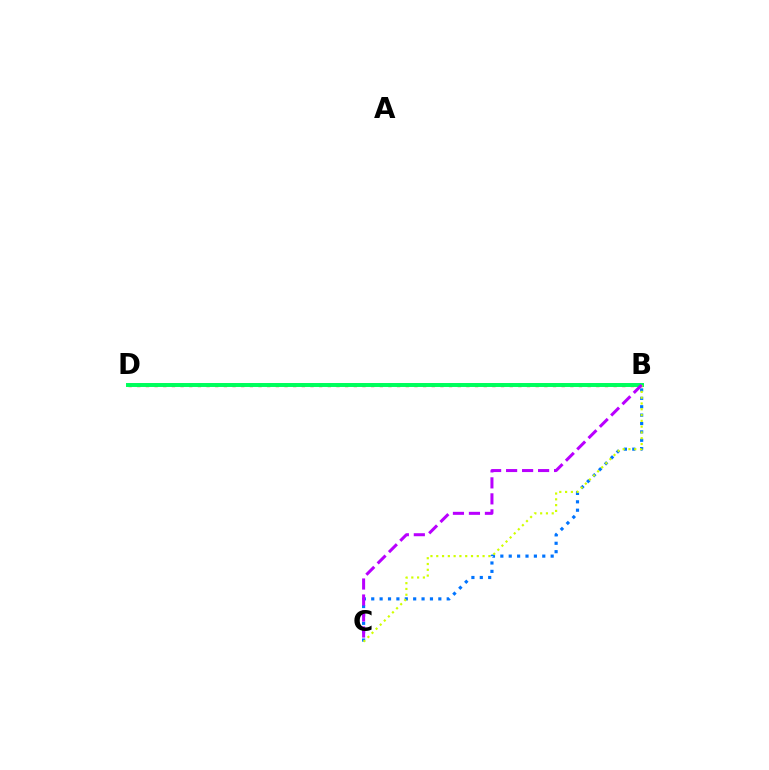{('B', 'C'): [{'color': '#0074ff', 'line_style': 'dotted', 'thickness': 2.28}, {'color': '#d1ff00', 'line_style': 'dotted', 'thickness': 1.57}, {'color': '#b900ff', 'line_style': 'dashed', 'thickness': 2.17}], ('B', 'D'): [{'color': '#ff0000', 'line_style': 'dotted', 'thickness': 2.35}, {'color': '#00ff5c', 'line_style': 'solid', 'thickness': 2.85}]}